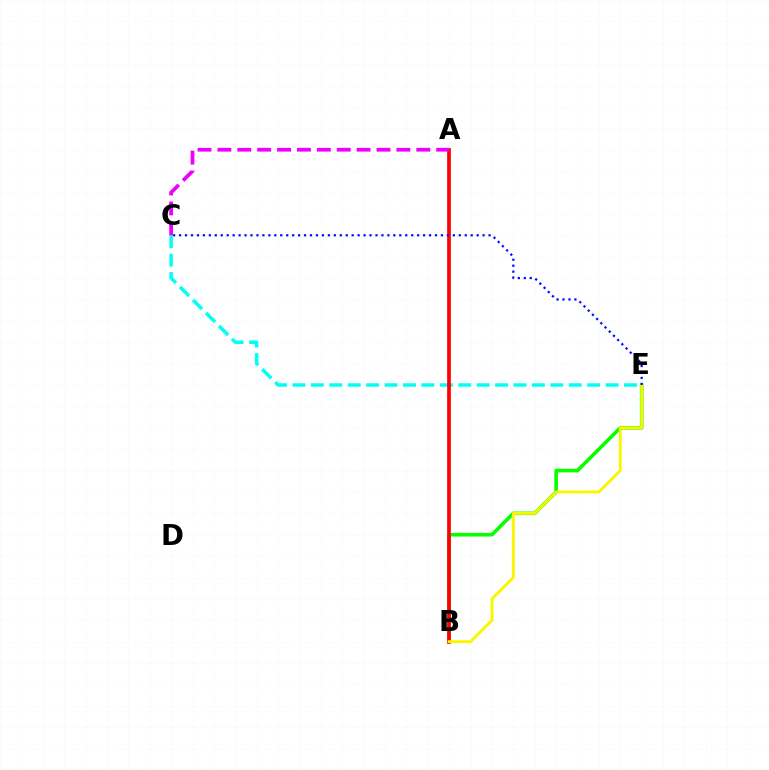{('B', 'E'): [{'color': '#08ff00', 'line_style': 'solid', 'thickness': 2.6}, {'color': '#fcf500', 'line_style': 'solid', 'thickness': 2.1}], ('C', 'E'): [{'color': '#00fff6', 'line_style': 'dashed', 'thickness': 2.5}, {'color': '#0010ff', 'line_style': 'dotted', 'thickness': 1.62}], ('A', 'B'): [{'color': '#ff0000', 'line_style': 'solid', 'thickness': 2.67}], ('A', 'C'): [{'color': '#ee00ff', 'line_style': 'dashed', 'thickness': 2.7}]}